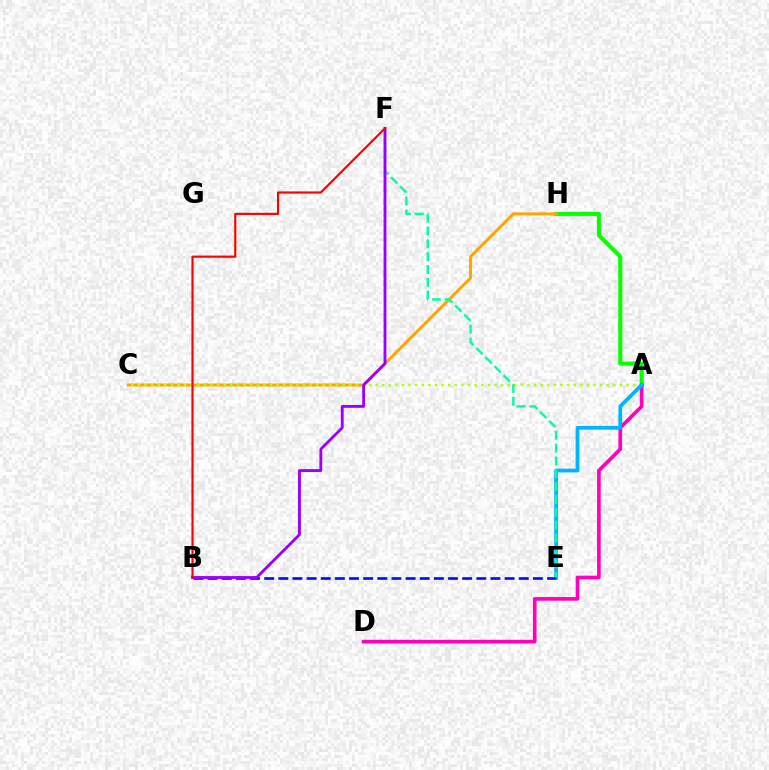{('A', 'H'): [{'color': '#08ff00', 'line_style': 'solid', 'thickness': 2.93}], ('C', 'H'): [{'color': '#ffa500', 'line_style': 'solid', 'thickness': 2.14}], ('A', 'C'): [{'color': '#b3ff00', 'line_style': 'dotted', 'thickness': 1.79}], ('A', 'D'): [{'color': '#ff00bd', 'line_style': 'solid', 'thickness': 2.62}], ('A', 'E'): [{'color': '#00b5ff', 'line_style': 'solid', 'thickness': 2.72}], ('B', 'E'): [{'color': '#0010ff', 'line_style': 'dashed', 'thickness': 1.92}], ('E', 'F'): [{'color': '#00ff9d', 'line_style': 'dashed', 'thickness': 1.74}], ('B', 'F'): [{'color': '#9b00ff', 'line_style': 'solid', 'thickness': 2.06}, {'color': '#ff0000', 'line_style': 'solid', 'thickness': 1.56}]}